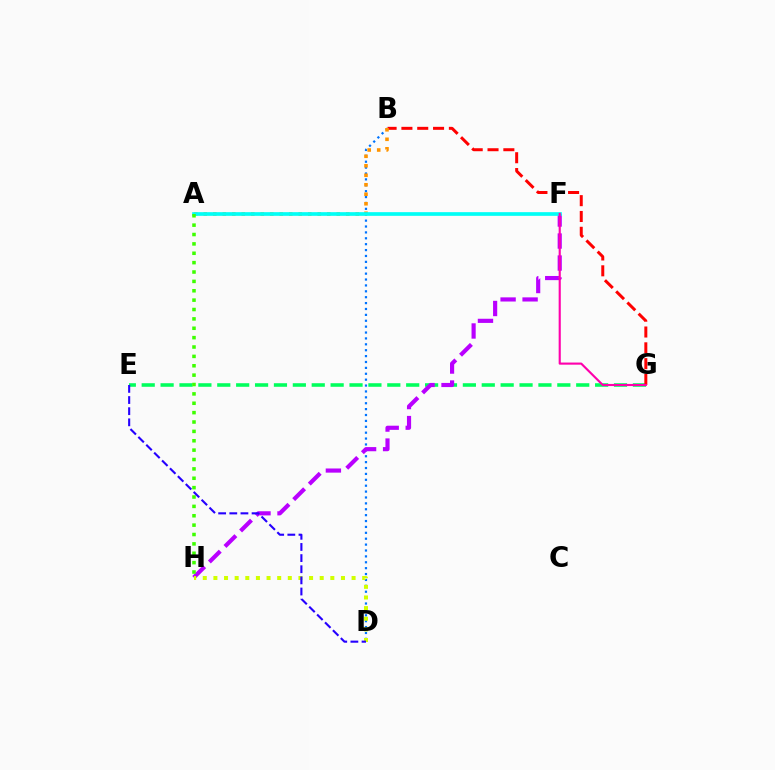{('B', 'D'): [{'color': '#0074ff', 'line_style': 'dotted', 'thickness': 1.6}], ('E', 'G'): [{'color': '#00ff5c', 'line_style': 'dashed', 'thickness': 2.57}], ('F', 'H'): [{'color': '#b900ff', 'line_style': 'dashed', 'thickness': 2.99}], ('B', 'G'): [{'color': '#ff0000', 'line_style': 'dashed', 'thickness': 2.15}], ('A', 'B'): [{'color': '#ff9400', 'line_style': 'dotted', 'thickness': 2.58}], ('A', 'F'): [{'color': '#00fff6', 'line_style': 'solid', 'thickness': 2.65}], ('D', 'H'): [{'color': '#d1ff00', 'line_style': 'dotted', 'thickness': 2.89}], ('F', 'G'): [{'color': '#ff00ac', 'line_style': 'solid', 'thickness': 1.53}], ('A', 'H'): [{'color': '#3dff00', 'line_style': 'dotted', 'thickness': 2.55}], ('D', 'E'): [{'color': '#2500ff', 'line_style': 'dashed', 'thickness': 1.51}]}